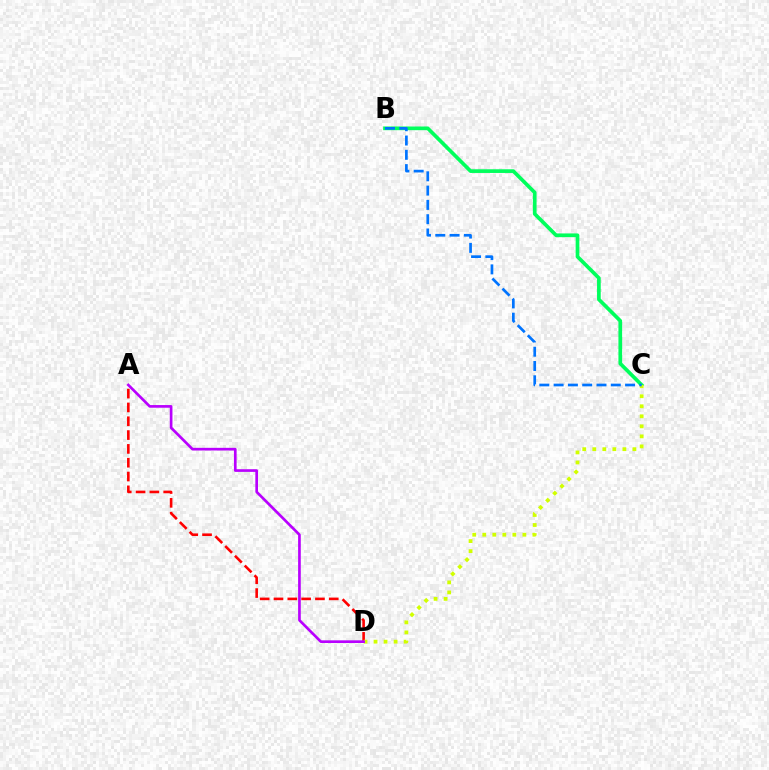{('A', 'D'): [{'color': '#ff0000', 'line_style': 'dashed', 'thickness': 1.88}, {'color': '#b900ff', 'line_style': 'solid', 'thickness': 1.92}], ('B', 'C'): [{'color': '#00ff5c', 'line_style': 'solid', 'thickness': 2.66}, {'color': '#0074ff', 'line_style': 'dashed', 'thickness': 1.94}], ('C', 'D'): [{'color': '#d1ff00', 'line_style': 'dotted', 'thickness': 2.73}]}